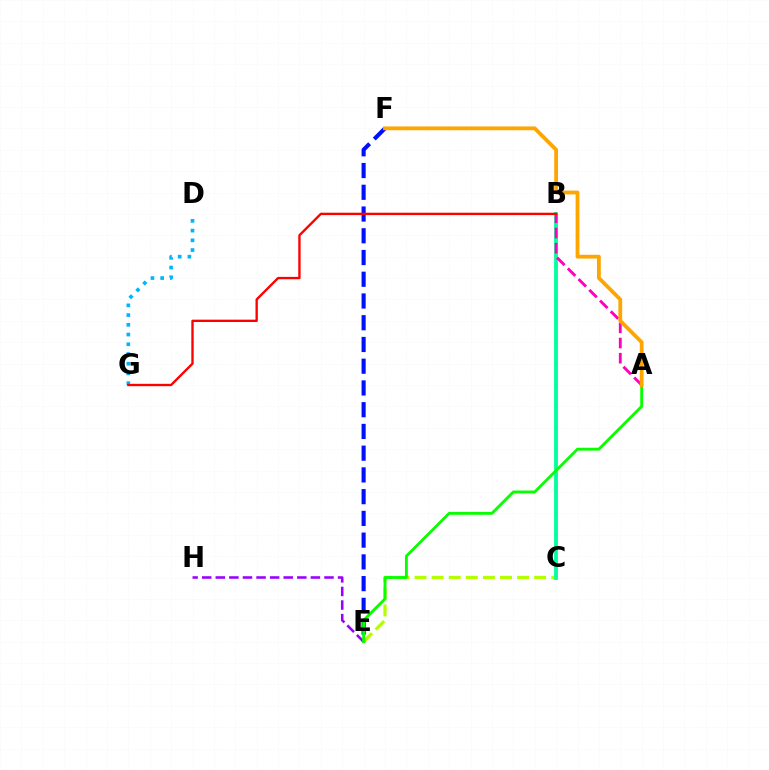{('D', 'G'): [{'color': '#00b5ff', 'line_style': 'dotted', 'thickness': 2.64}], ('C', 'E'): [{'color': '#b3ff00', 'line_style': 'dashed', 'thickness': 2.32}], ('B', 'C'): [{'color': '#00ff9d', 'line_style': 'solid', 'thickness': 2.73}], ('E', 'F'): [{'color': '#0010ff', 'line_style': 'dashed', 'thickness': 2.95}], ('E', 'H'): [{'color': '#9b00ff', 'line_style': 'dashed', 'thickness': 1.85}], ('A', 'E'): [{'color': '#08ff00', 'line_style': 'solid', 'thickness': 2.06}], ('A', 'B'): [{'color': '#ff00bd', 'line_style': 'dashed', 'thickness': 2.06}], ('B', 'G'): [{'color': '#ff0000', 'line_style': 'solid', 'thickness': 1.7}], ('A', 'F'): [{'color': '#ffa500', 'line_style': 'solid', 'thickness': 2.73}]}